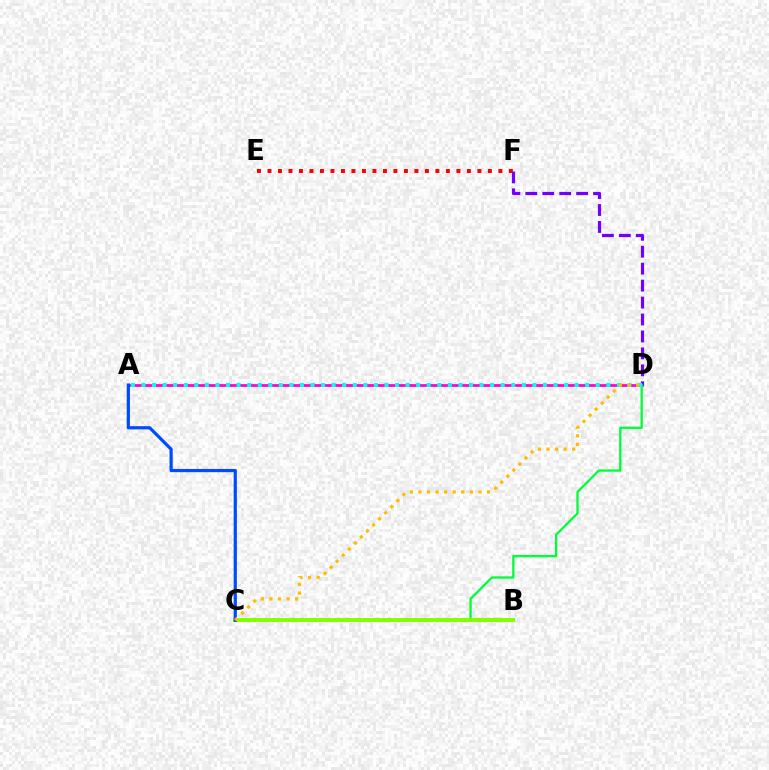{('E', 'F'): [{'color': '#ff0000', 'line_style': 'dotted', 'thickness': 2.85}], ('A', 'D'): [{'color': '#ff00cf', 'line_style': 'solid', 'thickness': 1.96}, {'color': '#00fff6', 'line_style': 'dotted', 'thickness': 2.87}], ('D', 'F'): [{'color': '#7200ff', 'line_style': 'dashed', 'thickness': 2.3}], ('C', 'D'): [{'color': '#00ff39', 'line_style': 'solid', 'thickness': 1.66}, {'color': '#ffbd00', 'line_style': 'dotted', 'thickness': 2.33}], ('B', 'C'): [{'color': '#84ff00', 'line_style': 'solid', 'thickness': 2.91}], ('A', 'C'): [{'color': '#004bff', 'line_style': 'solid', 'thickness': 2.31}]}